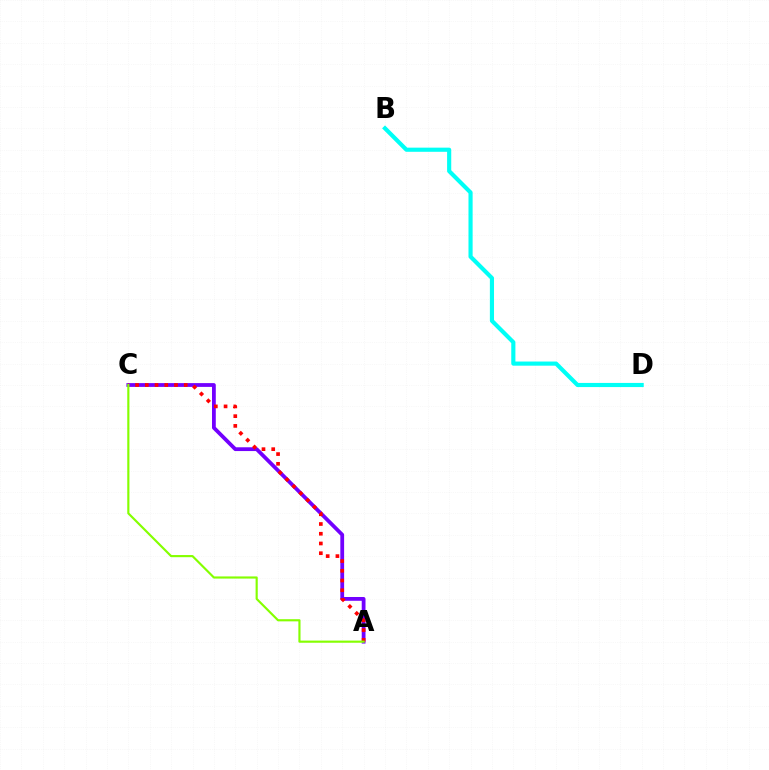{('B', 'D'): [{'color': '#00fff6', 'line_style': 'solid', 'thickness': 2.98}], ('A', 'C'): [{'color': '#7200ff', 'line_style': 'solid', 'thickness': 2.72}, {'color': '#ff0000', 'line_style': 'dotted', 'thickness': 2.65}, {'color': '#84ff00', 'line_style': 'solid', 'thickness': 1.55}]}